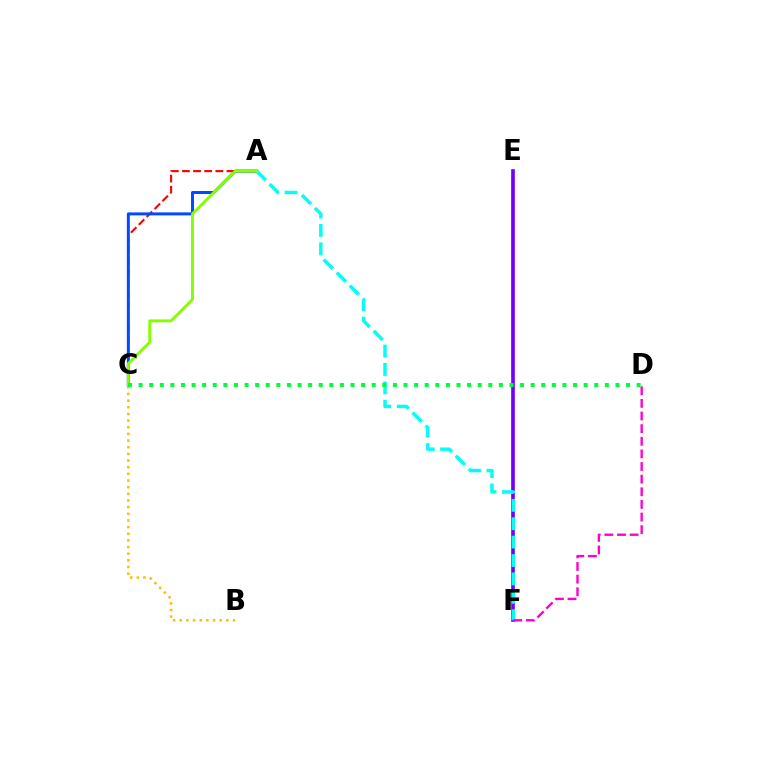{('A', 'C'): [{'color': '#ff0000', 'line_style': 'dashed', 'thickness': 1.51}, {'color': '#004bff', 'line_style': 'solid', 'thickness': 2.14}, {'color': '#84ff00', 'line_style': 'solid', 'thickness': 2.1}], ('E', 'F'): [{'color': '#7200ff', 'line_style': 'solid', 'thickness': 2.64}], ('A', 'F'): [{'color': '#00fff6', 'line_style': 'dashed', 'thickness': 2.5}], ('B', 'C'): [{'color': '#ffbd00', 'line_style': 'dotted', 'thickness': 1.81}], ('D', 'F'): [{'color': '#ff00cf', 'line_style': 'dashed', 'thickness': 1.72}], ('C', 'D'): [{'color': '#00ff39', 'line_style': 'dotted', 'thickness': 2.88}]}